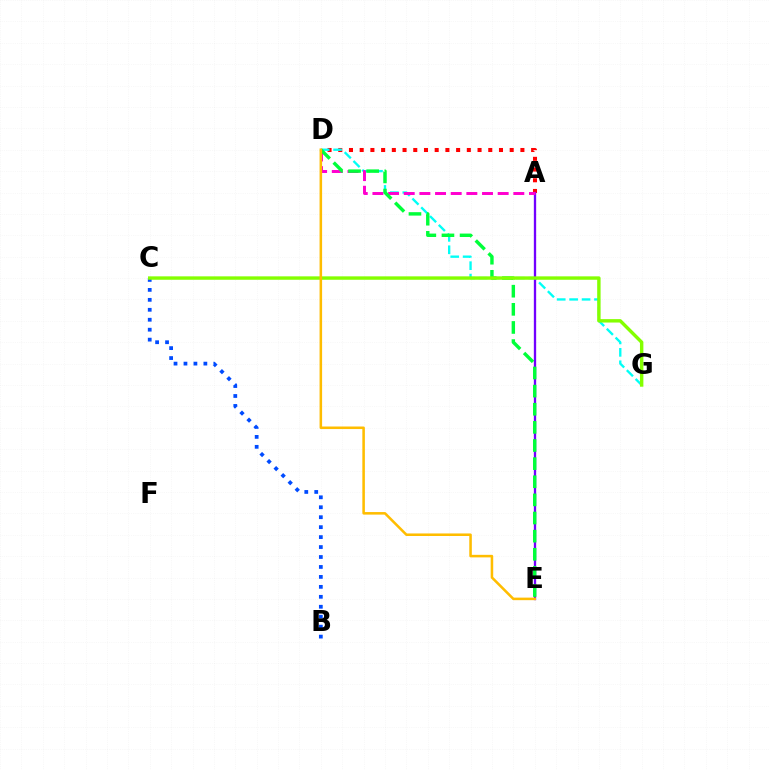{('B', 'C'): [{'color': '#004bff', 'line_style': 'dotted', 'thickness': 2.7}], ('A', 'D'): [{'color': '#ff0000', 'line_style': 'dotted', 'thickness': 2.91}, {'color': '#ff00cf', 'line_style': 'dashed', 'thickness': 2.13}], ('D', 'G'): [{'color': '#00fff6', 'line_style': 'dashed', 'thickness': 1.69}], ('A', 'E'): [{'color': '#7200ff', 'line_style': 'solid', 'thickness': 1.67}], ('D', 'E'): [{'color': '#00ff39', 'line_style': 'dashed', 'thickness': 2.46}, {'color': '#ffbd00', 'line_style': 'solid', 'thickness': 1.83}], ('C', 'G'): [{'color': '#84ff00', 'line_style': 'solid', 'thickness': 2.46}]}